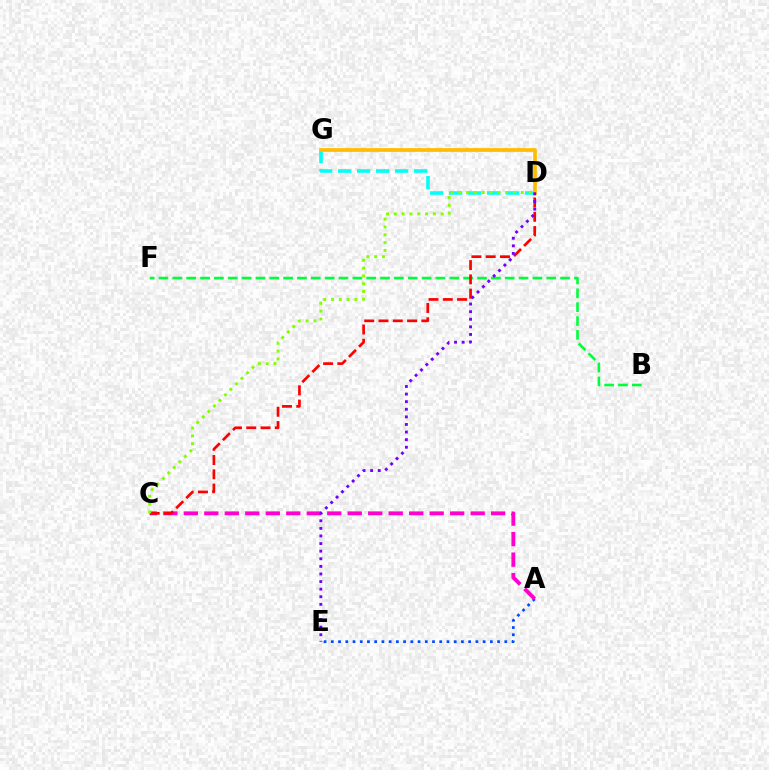{('A', 'E'): [{'color': '#004bff', 'line_style': 'dotted', 'thickness': 1.96}], ('A', 'C'): [{'color': '#ff00cf', 'line_style': 'dashed', 'thickness': 2.78}], ('D', 'G'): [{'color': '#00fff6', 'line_style': 'dashed', 'thickness': 2.58}, {'color': '#ffbd00', 'line_style': 'solid', 'thickness': 2.69}], ('B', 'F'): [{'color': '#00ff39', 'line_style': 'dashed', 'thickness': 1.88}], ('C', 'D'): [{'color': '#ff0000', 'line_style': 'dashed', 'thickness': 1.94}, {'color': '#84ff00', 'line_style': 'dotted', 'thickness': 2.12}], ('D', 'E'): [{'color': '#7200ff', 'line_style': 'dotted', 'thickness': 2.06}]}